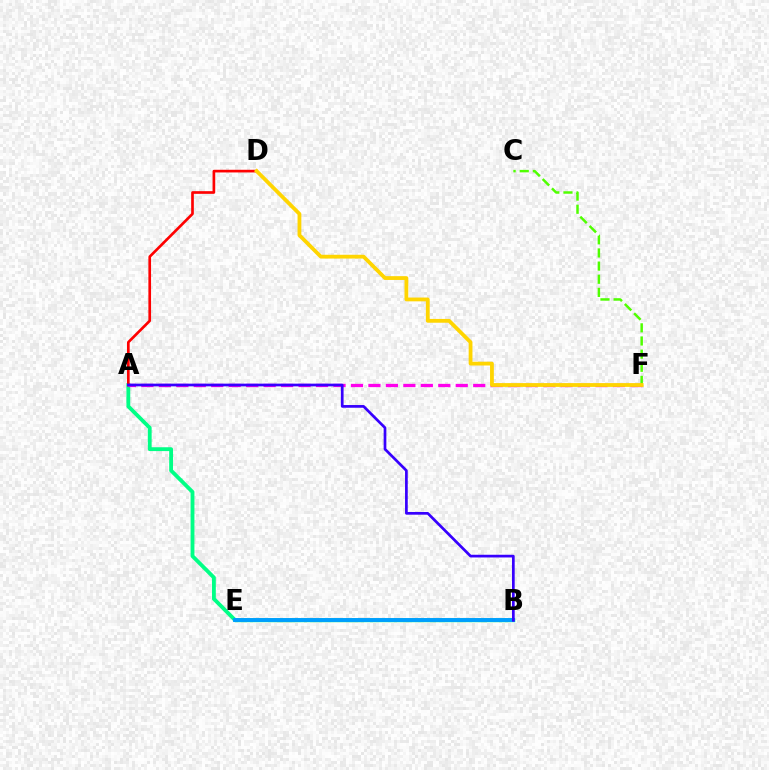{('C', 'F'): [{'color': '#4fff00', 'line_style': 'dashed', 'thickness': 1.79}], ('A', 'B'): [{'color': '#00ff86', 'line_style': 'solid', 'thickness': 2.76}, {'color': '#3700ff', 'line_style': 'solid', 'thickness': 1.95}], ('A', 'D'): [{'color': '#ff0000', 'line_style': 'solid', 'thickness': 1.92}], ('B', 'E'): [{'color': '#009eff', 'line_style': 'solid', 'thickness': 2.8}], ('A', 'F'): [{'color': '#ff00ed', 'line_style': 'dashed', 'thickness': 2.37}], ('D', 'F'): [{'color': '#ffd500', 'line_style': 'solid', 'thickness': 2.73}]}